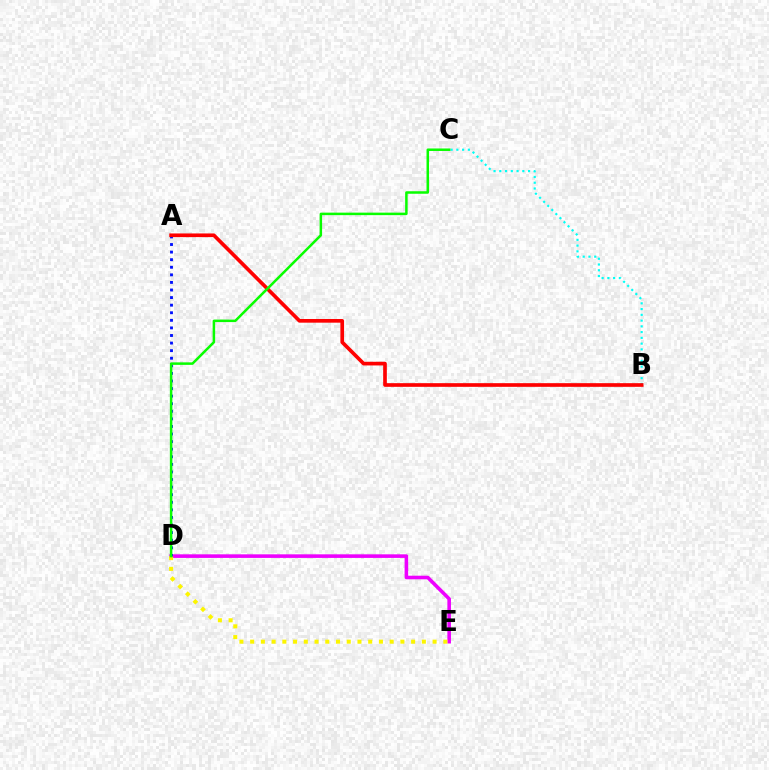{('D', 'E'): [{'color': '#ee00ff', 'line_style': 'solid', 'thickness': 2.58}, {'color': '#fcf500', 'line_style': 'dotted', 'thickness': 2.92}], ('B', 'C'): [{'color': '#00fff6', 'line_style': 'dotted', 'thickness': 1.56}], ('A', 'D'): [{'color': '#0010ff', 'line_style': 'dotted', 'thickness': 2.06}], ('A', 'B'): [{'color': '#ff0000', 'line_style': 'solid', 'thickness': 2.64}], ('C', 'D'): [{'color': '#08ff00', 'line_style': 'solid', 'thickness': 1.8}]}